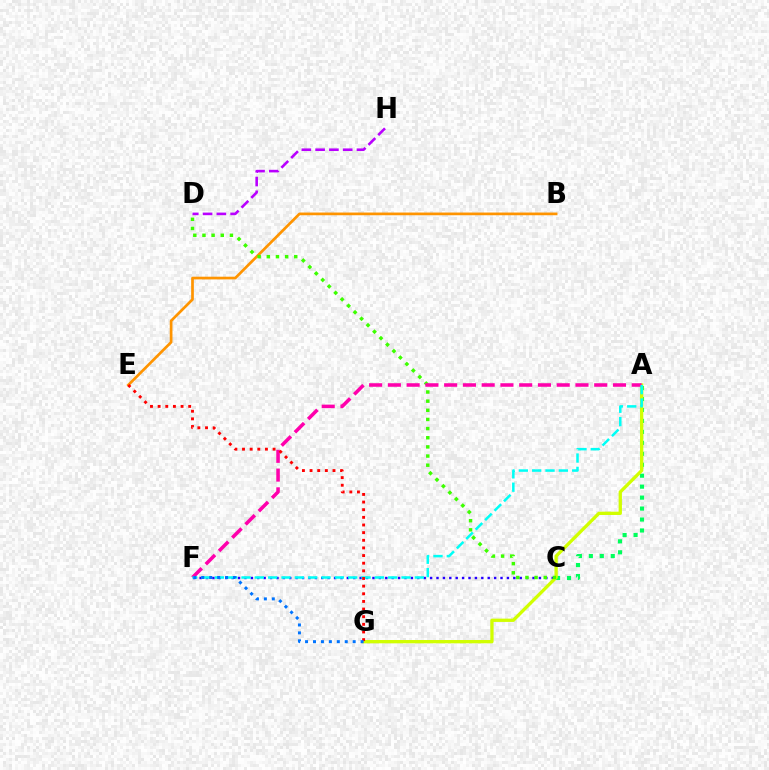{('A', 'C'): [{'color': '#00ff5c', 'line_style': 'dotted', 'thickness': 2.98}], ('D', 'H'): [{'color': '#b900ff', 'line_style': 'dashed', 'thickness': 1.87}], ('B', 'E'): [{'color': '#ff9400', 'line_style': 'solid', 'thickness': 1.95}], ('C', 'F'): [{'color': '#2500ff', 'line_style': 'dotted', 'thickness': 1.74}], ('A', 'G'): [{'color': '#d1ff00', 'line_style': 'solid', 'thickness': 2.37}], ('C', 'D'): [{'color': '#3dff00', 'line_style': 'dotted', 'thickness': 2.49}], ('A', 'F'): [{'color': '#ff00ac', 'line_style': 'dashed', 'thickness': 2.55}, {'color': '#00fff6', 'line_style': 'dashed', 'thickness': 1.81}], ('E', 'G'): [{'color': '#ff0000', 'line_style': 'dotted', 'thickness': 2.08}], ('F', 'G'): [{'color': '#0074ff', 'line_style': 'dotted', 'thickness': 2.16}]}